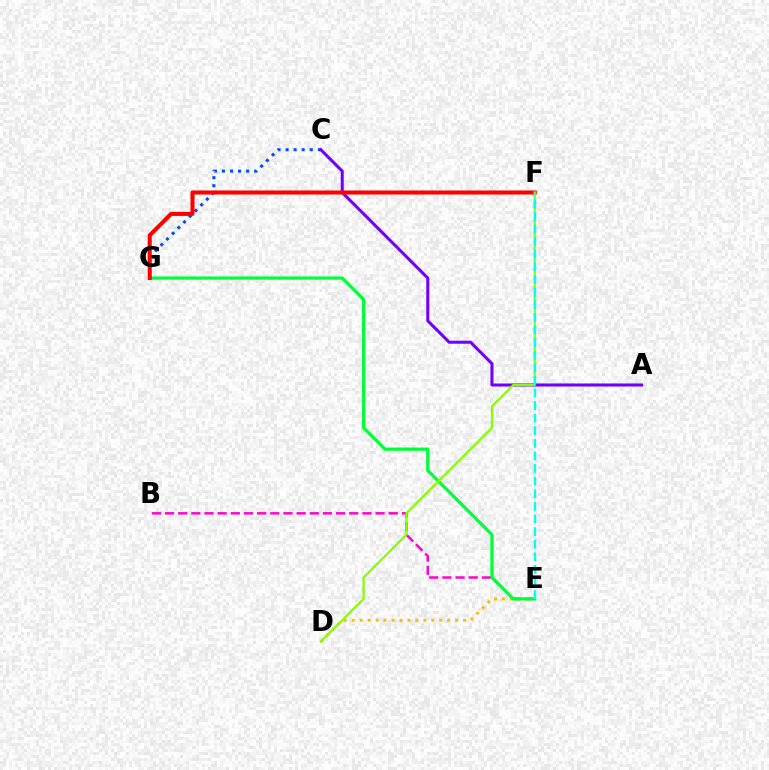{('B', 'E'): [{'color': '#ff00cf', 'line_style': 'dashed', 'thickness': 1.79}], ('C', 'G'): [{'color': '#004bff', 'line_style': 'dotted', 'thickness': 2.19}], ('A', 'C'): [{'color': '#7200ff', 'line_style': 'solid', 'thickness': 2.19}], ('D', 'E'): [{'color': '#ffbd00', 'line_style': 'dotted', 'thickness': 2.16}], ('E', 'G'): [{'color': '#00ff39', 'line_style': 'solid', 'thickness': 2.32}], ('F', 'G'): [{'color': '#ff0000', 'line_style': 'solid', 'thickness': 2.92}], ('D', 'F'): [{'color': '#84ff00', 'line_style': 'solid', 'thickness': 1.61}], ('E', 'F'): [{'color': '#00fff6', 'line_style': 'dashed', 'thickness': 1.71}]}